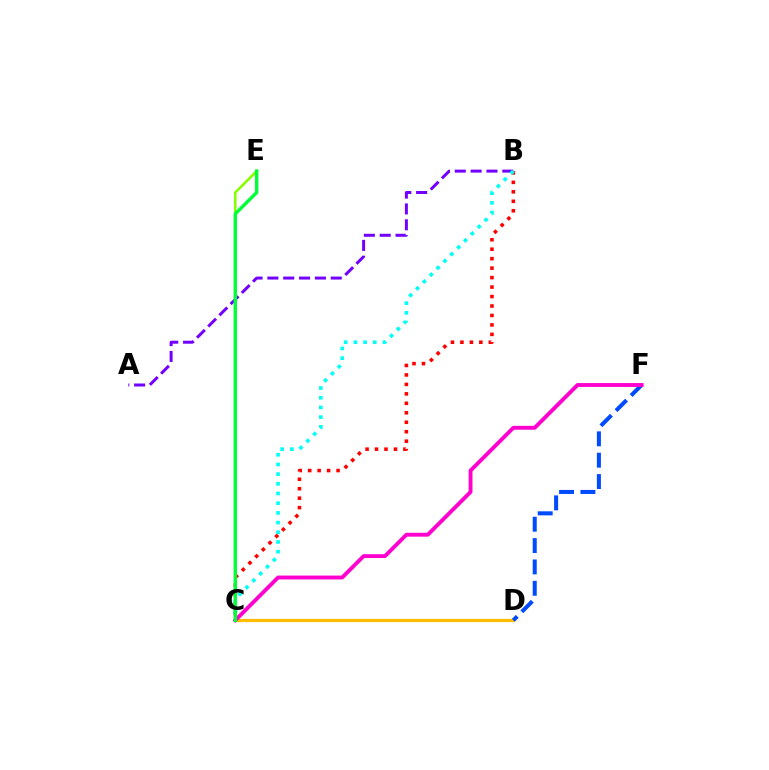{('B', 'C'): [{'color': '#ff0000', 'line_style': 'dotted', 'thickness': 2.57}, {'color': '#00fff6', 'line_style': 'dotted', 'thickness': 2.63}], ('A', 'B'): [{'color': '#7200ff', 'line_style': 'dashed', 'thickness': 2.15}], ('C', 'D'): [{'color': '#ffbd00', 'line_style': 'solid', 'thickness': 2.32}], ('D', 'F'): [{'color': '#004bff', 'line_style': 'dashed', 'thickness': 2.9}], ('C', 'F'): [{'color': '#ff00cf', 'line_style': 'solid', 'thickness': 2.79}], ('C', 'E'): [{'color': '#84ff00', 'line_style': 'solid', 'thickness': 1.84}, {'color': '#00ff39', 'line_style': 'solid', 'thickness': 2.45}]}